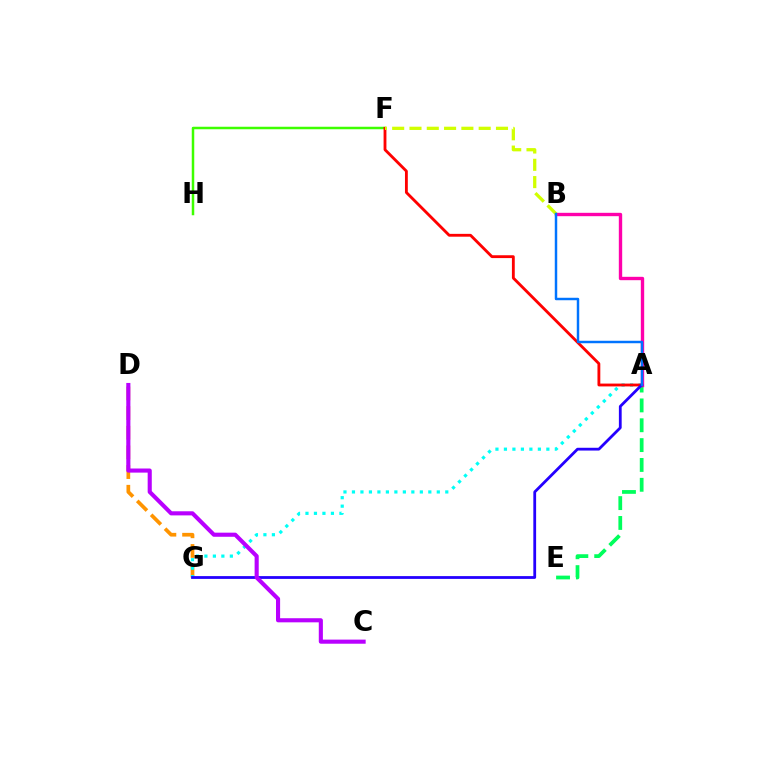{('A', 'E'): [{'color': '#00ff5c', 'line_style': 'dashed', 'thickness': 2.7}], ('D', 'G'): [{'color': '#ff9400', 'line_style': 'dashed', 'thickness': 2.67}], ('F', 'H'): [{'color': '#3dff00', 'line_style': 'solid', 'thickness': 1.8}], ('A', 'B'): [{'color': '#ff00ac', 'line_style': 'solid', 'thickness': 2.43}, {'color': '#0074ff', 'line_style': 'solid', 'thickness': 1.77}], ('A', 'G'): [{'color': '#00fff6', 'line_style': 'dotted', 'thickness': 2.31}, {'color': '#2500ff', 'line_style': 'solid', 'thickness': 2.01}], ('A', 'F'): [{'color': '#ff0000', 'line_style': 'solid', 'thickness': 2.04}], ('C', 'D'): [{'color': '#b900ff', 'line_style': 'solid', 'thickness': 2.96}], ('B', 'F'): [{'color': '#d1ff00', 'line_style': 'dashed', 'thickness': 2.35}]}